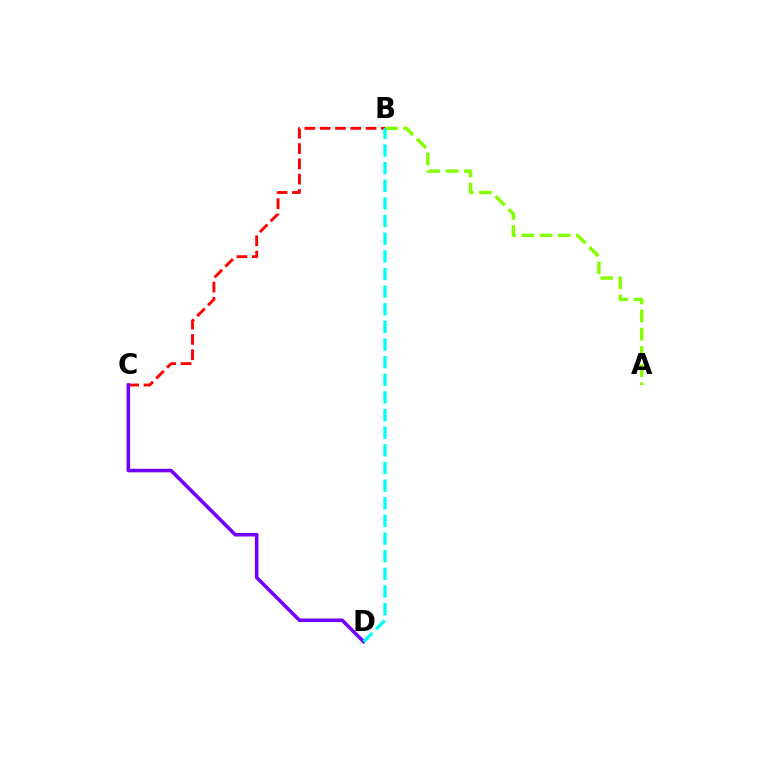{('B', 'C'): [{'color': '#ff0000', 'line_style': 'dashed', 'thickness': 2.08}], ('A', 'B'): [{'color': '#84ff00', 'line_style': 'dashed', 'thickness': 2.47}], ('C', 'D'): [{'color': '#7200ff', 'line_style': 'solid', 'thickness': 2.55}], ('B', 'D'): [{'color': '#00fff6', 'line_style': 'dashed', 'thickness': 2.4}]}